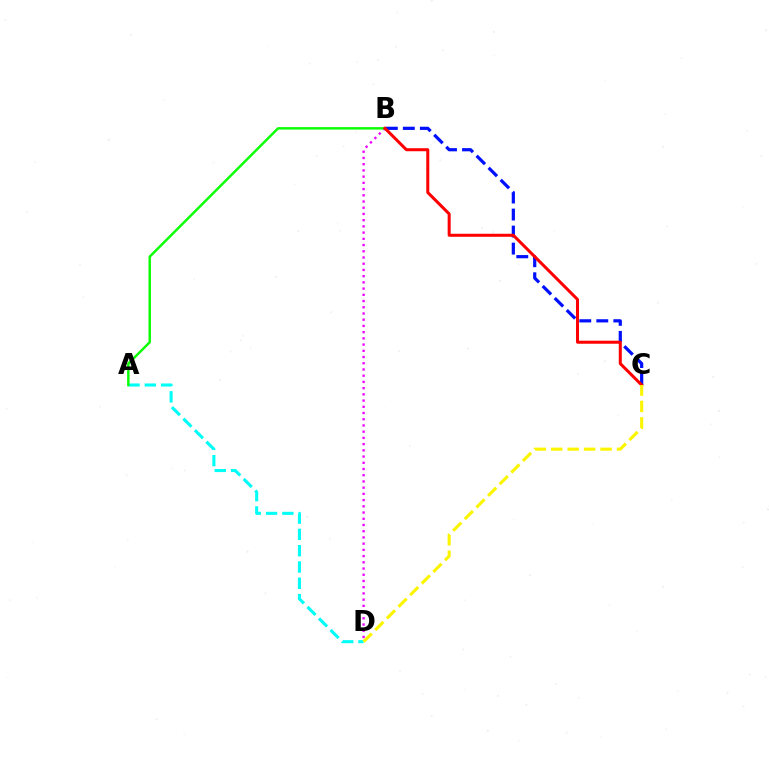{('B', 'D'): [{'color': '#ee00ff', 'line_style': 'dotted', 'thickness': 1.69}], ('A', 'D'): [{'color': '#00fff6', 'line_style': 'dashed', 'thickness': 2.22}], ('B', 'C'): [{'color': '#0010ff', 'line_style': 'dashed', 'thickness': 2.31}, {'color': '#ff0000', 'line_style': 'solid', 'thickness': 2.18}], ('A', 'B'): [{'color': '#08ff00', 'line_style': 'solid', 'thickness': 1.74}], ('C', 'D'): [{'color': '#fcf500', 'line_style': 'dashed', 'thickness': 2.23}]}